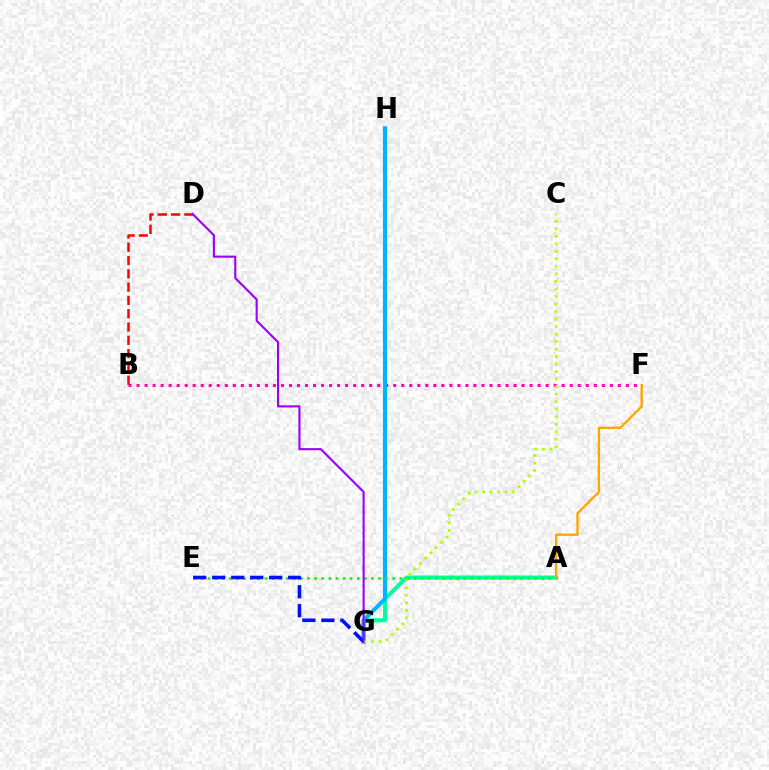{('B', 'F'): [{'color': '#ff00bd', 'line_style': 'dotted', 'thickness': 2.18}], ('A', 'G'): [{'color': '#00ff9d', 'line_style': 'solid', 'thickness': 2.88}], ('G', 'H'): [{'color': '#00b5ff', 'line_style': 'solid', 'thickness': 2.96}], ('B', 'D'): [{'color': '#ff0000', 'line_style': 'dashed', 'thickness': 1.81}], ('A', 'E'): [{'color': '#08ff00', 'line_style': 'dotted', 'thickness': 1.93}], ('E', 'G'): [{'color': '#0010ff', 'line_style': 'dashed', 'thickness': 2.58}], ('C', 'G'): [{'color': '#b3ff00', 'line_style': 'dotted', 'thickness': 2.04}], ('A', 'F'): [{'color': '#ffa500', 'line_style': 'solid', 'thickness': 1.69}], ('D', 'G'): [{'color': '#9b00ff', 'line_style': 'solid', 'thickness': 1.52}]}